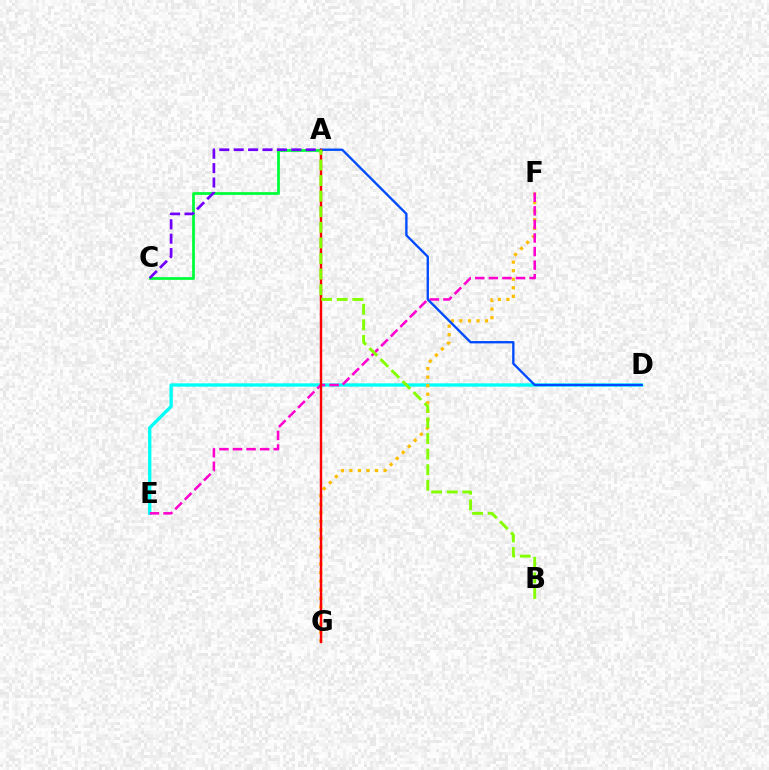{('D', 'E'): [{'color': '#00fff6', 'line_style': 'solid', 'thickness': 2.39}], ('F', 'G'): [{'color': '#ffbd00', 'line_style': 'dotted', 'thickness': 2.32}], ('E', 'F'): [{'color': '#ff00cf', 'line_style': 'dashed', 'thickness': 1.84}], ('A', 'C'): [{'color': '#00ff39', 'line_style': 'solid', 'thickness': 1.98}, {'color': '#7200ff', 'line_style': 'dashed', 'thickness': 1.96}], ('A', 'D'): [{'color': '#004bff', 'line_style': 'solid', 'thickness': 1.69}], ('A', 'G'): [{'color': '#ff0000', 'line_style': 'solid', 'thickness': 1.74}], ('A', 'B'): [{'color': '#84ff00', 'line_style': 'dashed', 'thickness': 2.12}]}